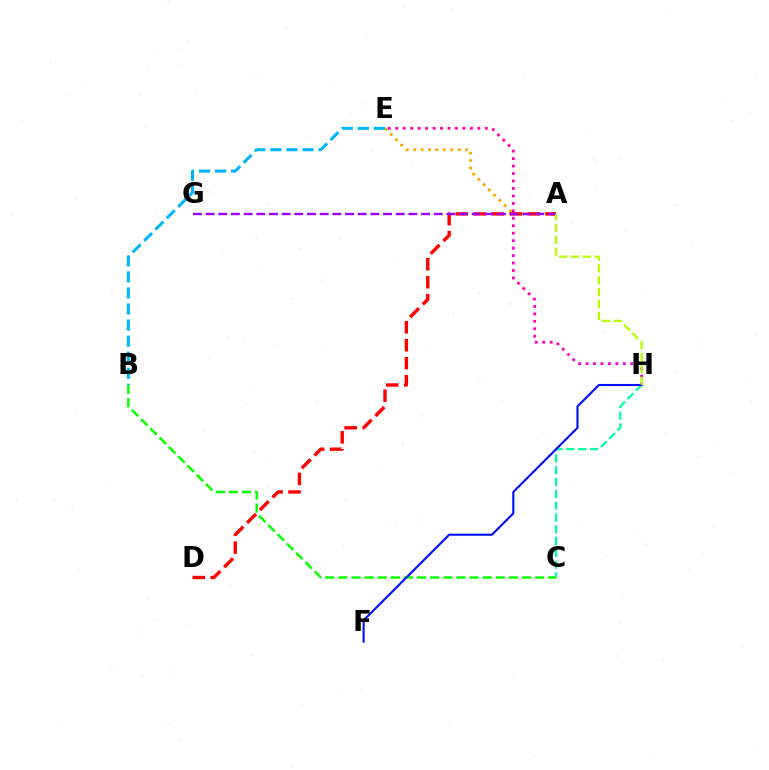{('A', 'E'): [{'color': '#ffa500', 'line_style': 'dotted', 'thickness': 2.02}], ('E', 'H'): [{'color': '#ff00bd', 'line_style': 'dotted', 'thickness': 2.03}], ('C', 'H'): [{'color': '#00ff9d', 'line_style': 'dashed', 'thickness': 1.6}], ('B', 'C'): [{'color': '#08ff00', 'line_style': 'dashed', 'thickness': 1.78}], ('B', 'E'): [{'color': '#00b5ff', 'line_style': 'dashed', 'thickness': 2.18}], ('F', 'H'): [{'color': '#0010ff', 'line_style': 'solid', 'thickness': 1.52}], ('A', 'D'): [{'color': '#ff0000', 'line_style': 'dashed', 'thickness': 2.44}], ('A', 'G'): [{'color': '#9b00ff', 'line_style': 'dashed', 'thickness': 1.72}], ('A', 'H'): [{'color': '#b3ff00', 'line_style': 'dashed', 'thickness': 1.62}]}